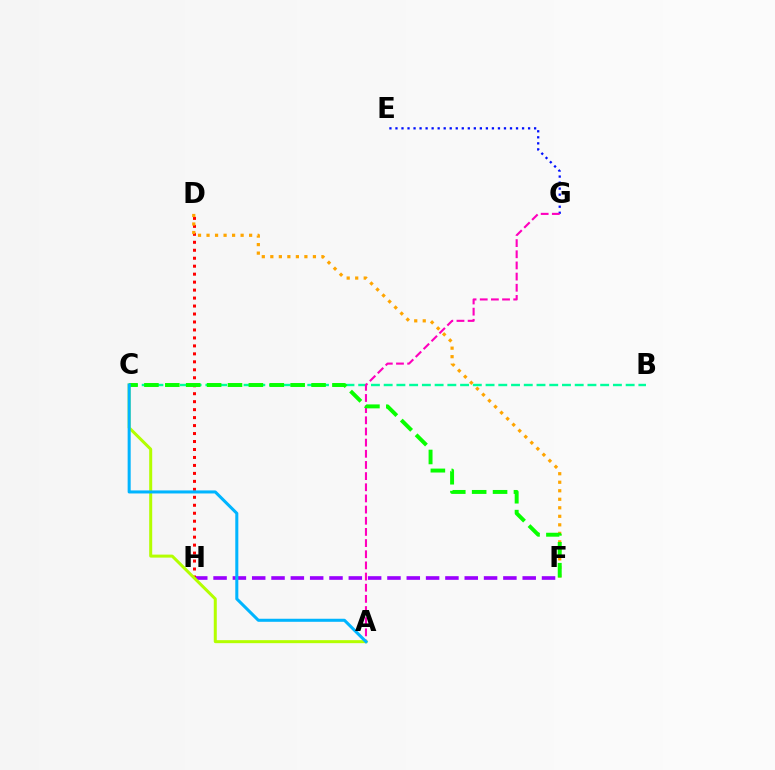{('B', 'C'): [{'color': '#00ff9d', 'line_style': 'dashed', 'thickness': 1.73}], ('E', 'G'): [{'color': '#0010ff', 'line_style': 'dotted', 'thickness': 1.64}], ('F', 'H'): [{'color': '#9b00ff', 'line_style': 'dashed', 'thickness': 2.62}], ('D', 'H'): [{'color': '#ff0000', 'line_style': 'dotted', 'thickness': 2.17}], ('D', 'F'): [{'color': '#ffa500', 'line_style': 'dotted', 'thickness': 2.31}], ('A', 'G'): [{'color': '#ff00bd', 'line_style': 'dashed', 'thickness': 1.52}], ('A', 'C'): [{'color': '#b3ff00', 'line_style': 'solid', 'thickness': 2.16}, {'color': '#00b5ff', 'line_style': 'solid', 'thickness': 2.19}], ('C', 'F'): [{'color': '#08ff00', 'line_style': 'dashed', 'thickness': 2.84}]}